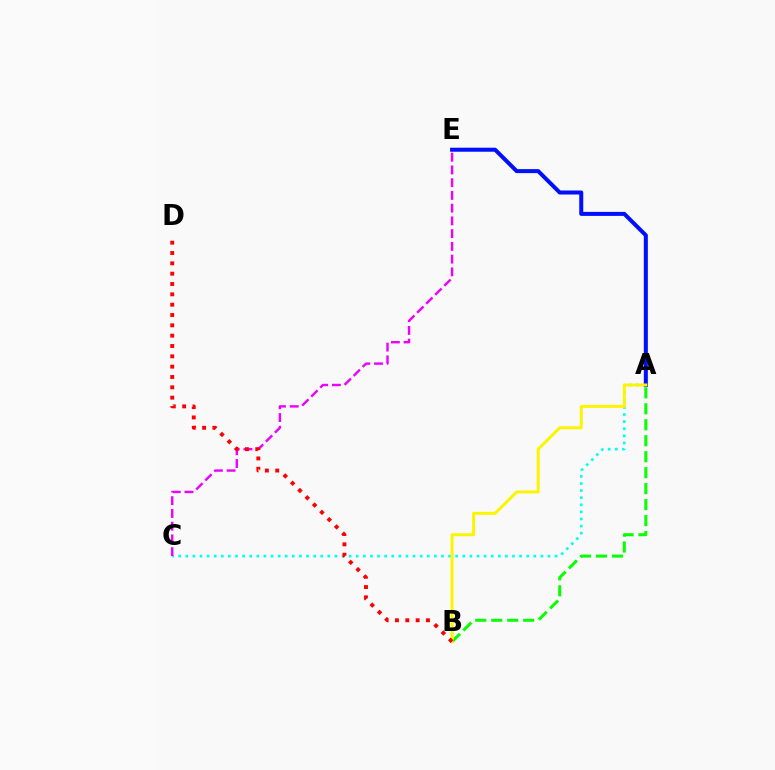{('A', 'C'): [{'color': '#00fff6', 'line_style': 'dotted', 'thickness': 1.93}], ('C', 'E'): [{'color': '#ee00ff', 'line_style': 'dashed', 'thickness': 1.73}], ('A', 'B'): [{'color': '#08ff00', 'line_style': 'dashed', 'thickness': 2.17}, {'color': '#fcf500', 'line_style': 'solid', 'thickness': 2.15}], ('A', 'E'): [{'color': '#0010ff', 'line_style': 'solid', 'thickness': 2.89}], ('B', 'D'): [{'color': '#ff0000', 'line_style': 'dotted', 'thickness': 2.81}]}